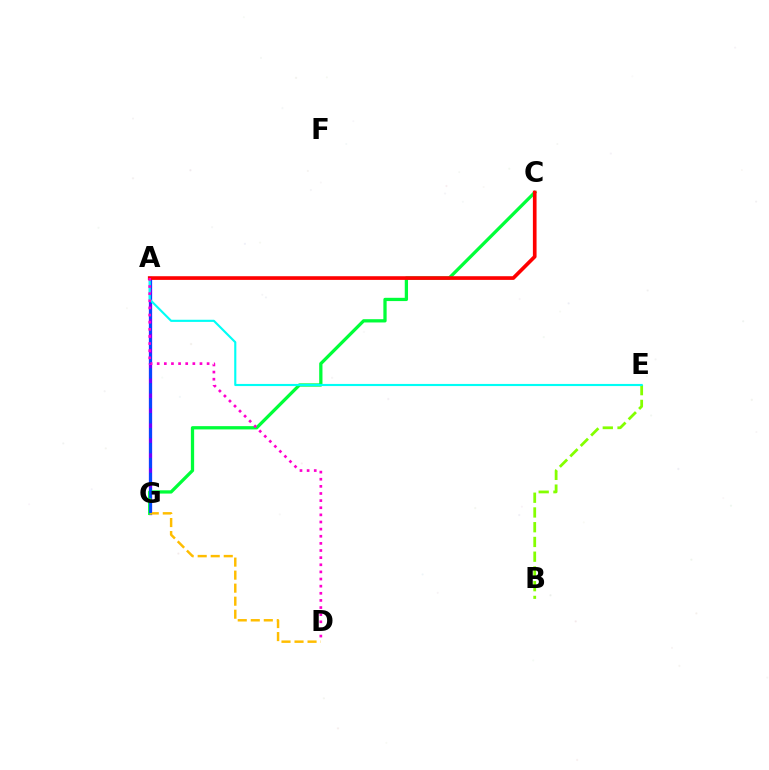{('A', 'G'): [{'color': '#7200ff', 'line_style': 'solid', 'thickness': 2.37}, {'color': '#004bff', 'line_style': 'dashed', 'thickness': 2.03}], ('B', 'E'): [{'color': '#84ff00', 'line_style': 'dashed', 'thickness': 2.0}], ('C', 'G'): [{'color': '#00ff39', 'line_style': 'solid', 'thickness': 2.36}], ('D', 'G'): [{'color': '#ffbd00', 'line_style': 'dashed', 'thickness': 1.77}], ('A', 'E'): [{'color': '#00fff6', 'line_style': 'solid', 'thickness': 1.54}], ('A', 'C'): [{'color': '#ff0000', 'line_style': 'solid', 'thickness': 2.64}], ('A', 'D'): [{'color': '#ff00cf', 'line_style': 'dotted', 'thickness': 1.94}]}